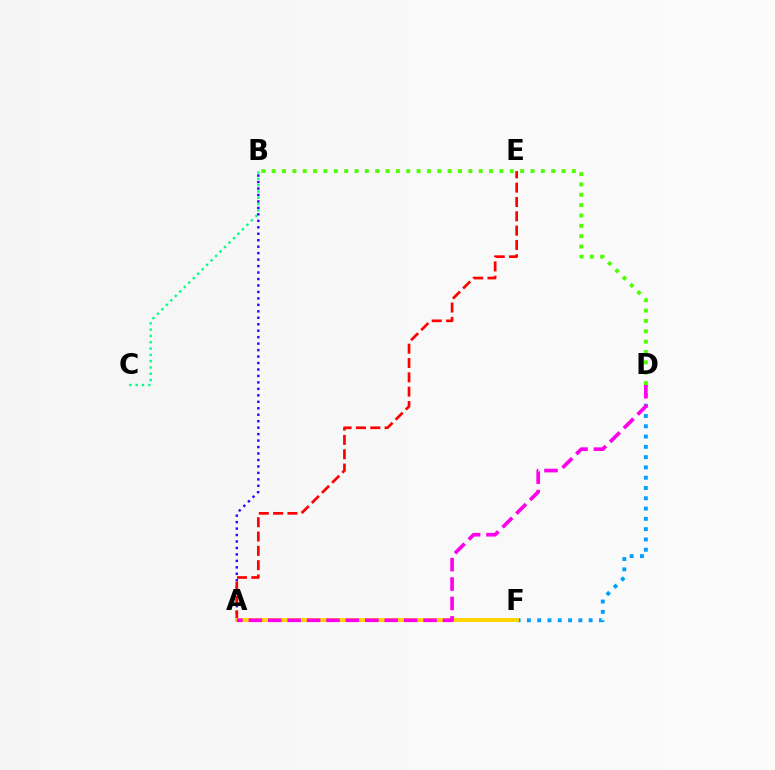{('A', 'B'): [{'color': '#3700ff', 'line_style': 'dotted', 'thickness': 1.76}], ('A', 'E'): [{'color': '#ff0000', 'line_style': 'dashed', 'thickness': 1.95}], ('D', 'F'): [{'color': '#009eff', 'line_style': 'dotted', 'thickness': 2.8}], ('B', 'D'): [{'color': '#4fff00', 'line_style': 'dotted', 'thickness': 2.81}], ('A', 'F'): [{'color': '#ffd500', 'line_style': 'solid', 'thickness': 2.84}], ('A', 'D'): [{'color': '#ff00ed', 'line_style': 'dashed', 'thickness': 2.64}], ('B', 'C'): [{'color': '#00ff86', 'line_style': 'dotted', 'thickness': 1.71}]}